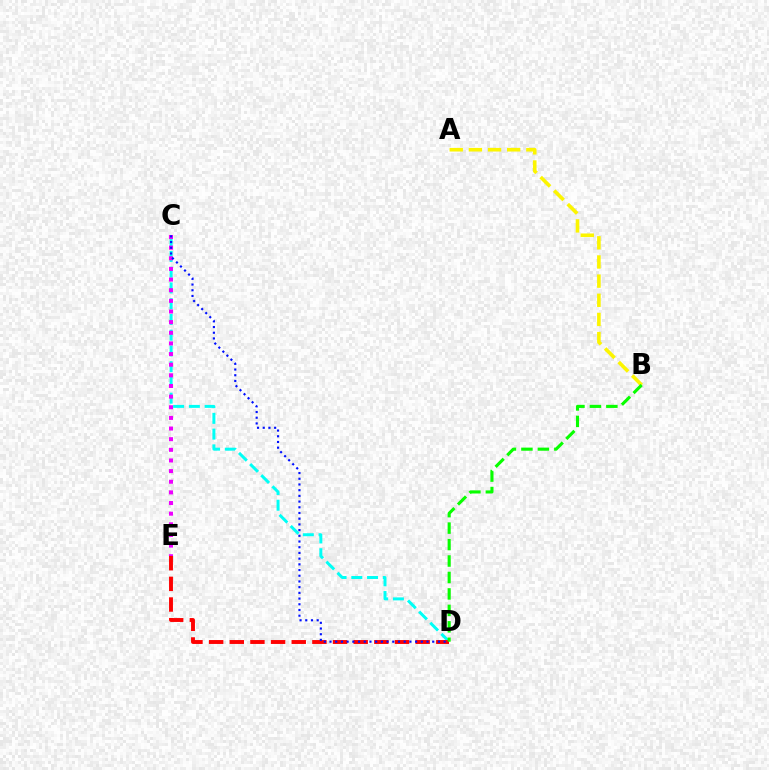{('C', 'D'): [{'color': '#00fff6', 'line_style': 'dashed', 'thickness': 2.14}, {'color': '#0010ff', 'line_style': 'dotted', 'thickness': 1.55}], ('C', 'E'): [{'color': '#ee00ff', 'line_style': 'dotted', 'thickness': 2.89}], ('D', 'E'): [{'color': '#ff0000', 'line_style': 'dashed', 'thickness': 2.81}], ('A', 'B'): [{'color': '#fcf500', 'line_style': 'dashed', 'thickness': 2.6}], ('B', 'D'): [{'color': '#08ff00', 'line_style': 'dashed', 'thickness': 2.24}]}